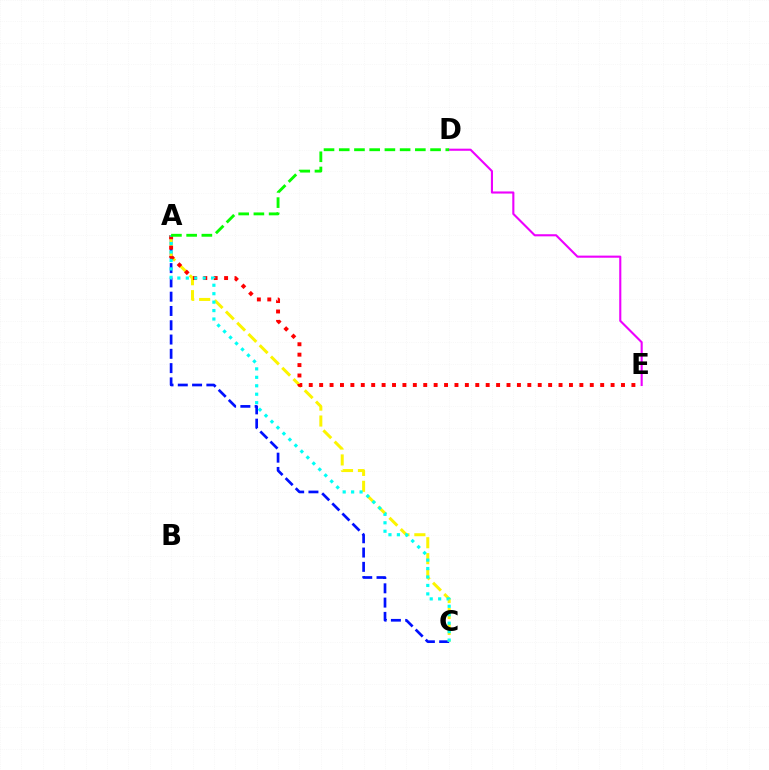{('A', 'C'): [{'color': '#0010ff', 'line_style': 'dashed', 'thickness': 1.94}, {'color': '#fcf500', 'line_style': 'dashed', 'thickness': 2.16}, {'color': '#00fff6', 'line_style': 'dotted', 'thickness': 2.29}], ('A', 'E'): [{'color': '#ff0000', 'line_style': 'dotted', 'thickness': 2.83}], ('D', 'E'): [{'color': '#ee00ff', 'line_style': 'solid', 'thickness': 1.52}], ('A', 'D'): [{'color': '#08ff00', 'line_style': 'dashed', 'thickness': 2.07}]}